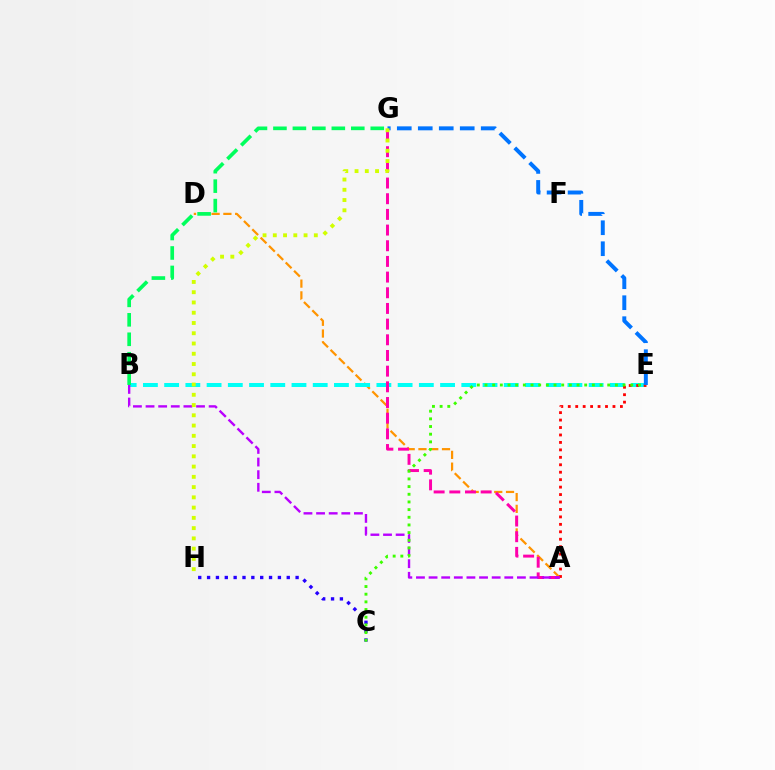{('A', 'D'): [{'color': '#ff9400', 'line_style': 'dashed', 'thickness': 1.6}], ('B', 'E'): [{'color': '#00fff6', 'line_style': 'dashed', 'thickness': 2.88}], ('C', 'H'): [{'color': '#2500ff', 'line_style': 'dotted', 'thickness': 2.41}], ('A', 'E'): [{'color': '#ff0000', 'line_style': 'dotted', 'thickness': 2.02}], ('B', 'G'): [{'color': '#00ff5c', 'line_style': 'dashed', 'thickness': 2.64}], ('A', 'G'): [{'color': '#ff00ac', 'line_style': 'dashed', 'thickness': 2.13}], ('A', 'B'): [{'color': '#b900ff', 'line_style': 'dashed', 'thickness': 1.71}], ('C', 'E'): [{'color': '#3dff00', 'line_style': 'dotted', 'thickness': 2.08}], ('E', 'G'): [{'color': '#0074ff', 'line_style': 'dashed', 'thickness': 2.85}], ('G', 'H'): [{'color': '#d1ff00', 'line_style': 'dotted', 'thickness': 2.79}]}